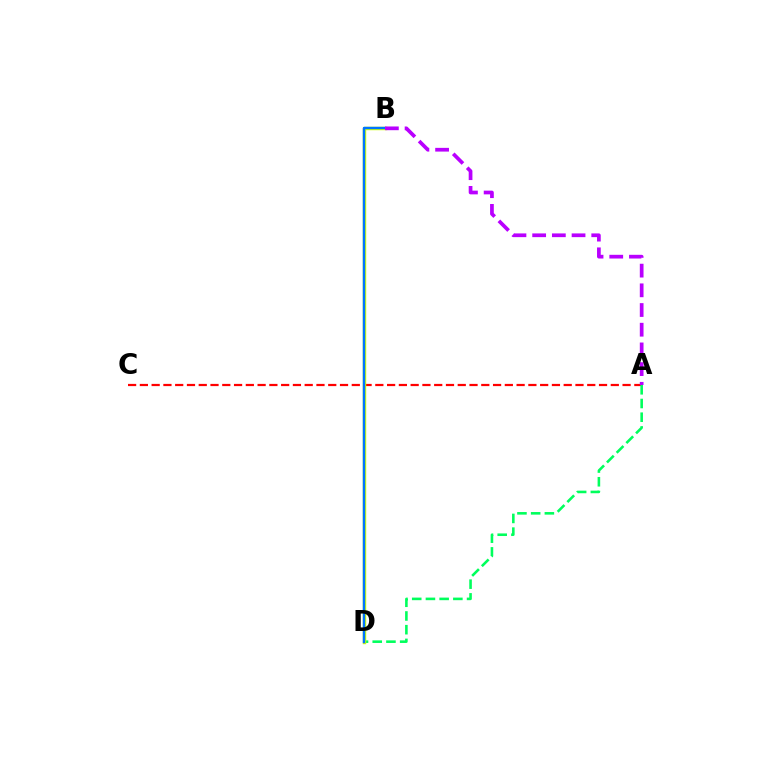{('A', 'C'): [{'color': '#ff0000', 'line_style': 'dashed', 'thickness': 1.6}], ('A', 'D'): [{'color': '#00ff5c', 'line_style': 'dashed', 'thickness': 1.86}], ('B', 'D'): [{'color': '#d1ff00', 'line_style': 'solid', 'thickness': 2.48}, {'color': '#0074ff', 'line_style': 'solid', 'thickness': 1.74}], ('A', 'B'): [{'color': '#b900ff', 'line_style': 'dashed', 'thickness': 2.68}]}